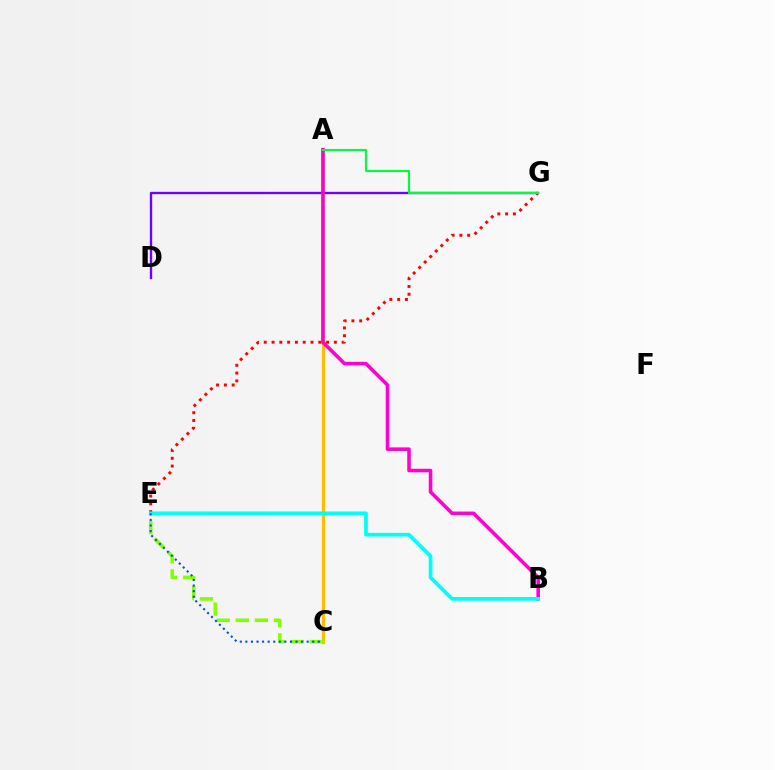{('E', 'G'): [{'color': '#ff0000', 'line_style': 'dotted', 'thickness': 2.12}], ('A', 'C'): [{'color': '#ffbd00', 'line_style': 'solid', 'thickness': 2.33}], ('D', 'G'): [{'color': '#7200ff', 'line_style': 'solid', 'thickness': 1.7}], ('A', 'B'): [{'color': '#ff00cf', 'line_style': 'solid', 'thickness': 2.57}], ('C', 'E'): [{'color': '#84ff00', 'line_style': 'dashed', 'thickness': 2.59}, {'color': '#004bff', 'line_style': 'dotted', 'thickness': 1.51}], ('B', 'E'): [{'color': '#00fff6', 'line_style': 'solid', 'thickness': 2.68}], ('A', 'G'): [{'color': '#00ff39', 'line_style': 'solid', 'thickness': 1.51}]}